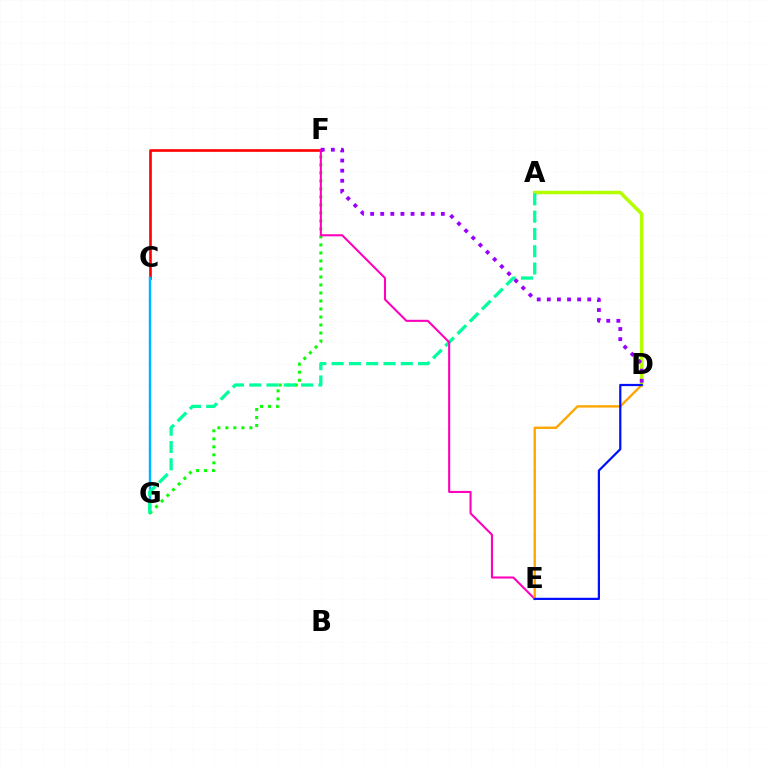{('C', 'F'): [{'color': '#ff0000', 'line_style': 'solid', 'thickness': 1.9}], ('C', 'G'): [{'color': '#00b5ff', 'line_style': 'solid', 'thickness': 1.77}], ('A', 'D'): [{'color': '#b3ff00', 'line_style': 'solid', 'thickness': 2.5}], ('F', 'G'): [{'color': '#08ff00', 'line_style': 'dotted', 'thickness': 2.18}], ('A', 'G'): [{'color': '#00ff9d', 'line_style': 'dashed', 'thickness': 2.35}], ('E', 'F'): [{'color': '#ff00bd', 'line_style': 'solid', 'thickness': 1.5}], ('D', 'E'): [{'color': '#ffa500', 'line_style': 'solid', 'thickness': 1.7}, {'color': '#0010ff', 'line_style': 'solid', 'thickness': 1.6}], ('D', 'F'): [{'color': '#9b00ff', 'line_style': 'dotted', 'thickness': 2.74}]}